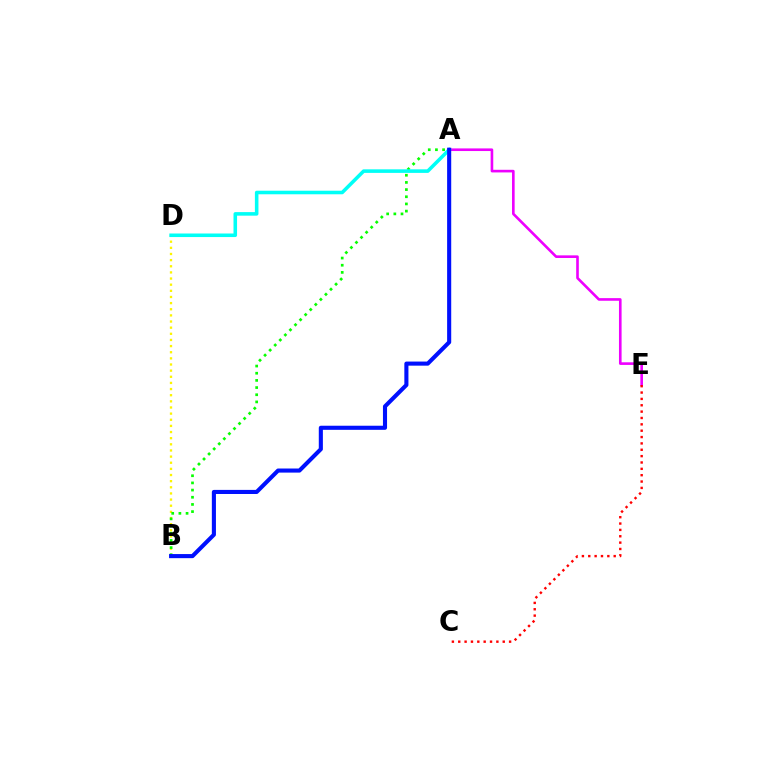{('A', 'E'): [{'color': '#ee00ff', 'line_style': 'solid', 'thickness': 1.89}], ('C', 'E'): [{'color': '#ff0000', 'line_style': 'dotted', 'thickness': 1.73}], ('B', 'D'): [{'color': '#fcf500', 'line_style': 'dotted', 'thickness': 1.67}], ('A', 'B'): [{'color': '#08ff00', 'line_style': 'dotted', 'thickness': 1.95}, {'color': '#0010ff', 'line_style': 'solid', 'thickness': 2.95}], ('A', 'D'): [{'color': '#00fff6', 'line_style': 'solid', 'thickness': 2.56}]}